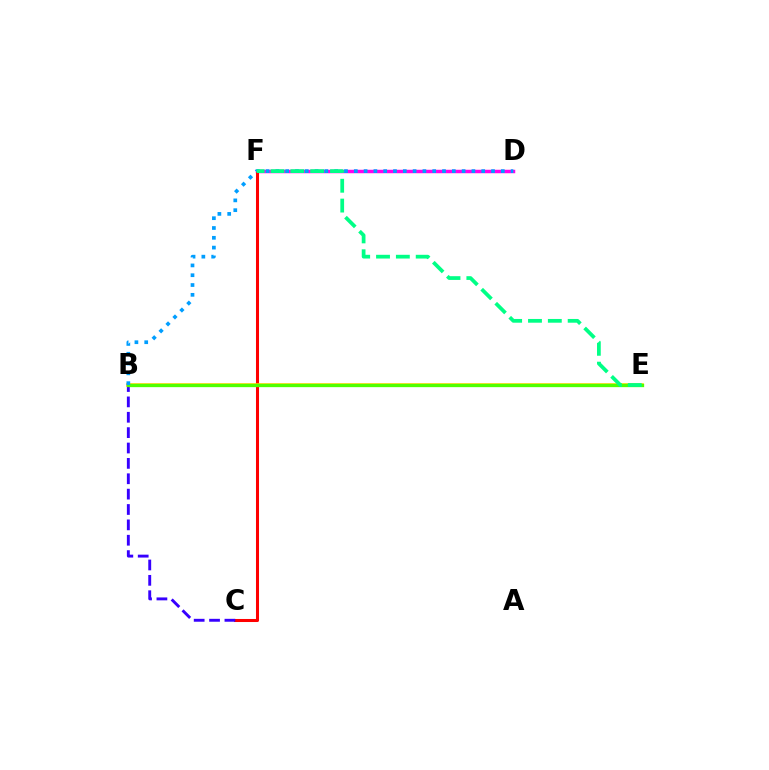{('D', 'F'): [{'color': '#ff00ed', 'line_style': 'solid', 'thickness': 2.51}], ('C', 'F'): [{'color': '#ff0000', 'line_style': 'solid', 'thickness': 2.19}], ('B', 'E'): [{'color': '#ffd500', 'line_style': 'solid', 'thickness': 2.58}, {'color': '#4fff00', 'line_style': 'solid', 'thickness': 2.38}], ('B', 'C'): [{'color': '#3700ff', 'line_style': 'dashed', 'thickness': 2.09}], ('B', 'D'): [{'color': '#009eff', 'line_style': 'dotted', 'thickness': 2.66}], ('E', 'F'): [{'color': '#00ff86', 'line_style': 'dashed', 'thickness': 2.69}]}